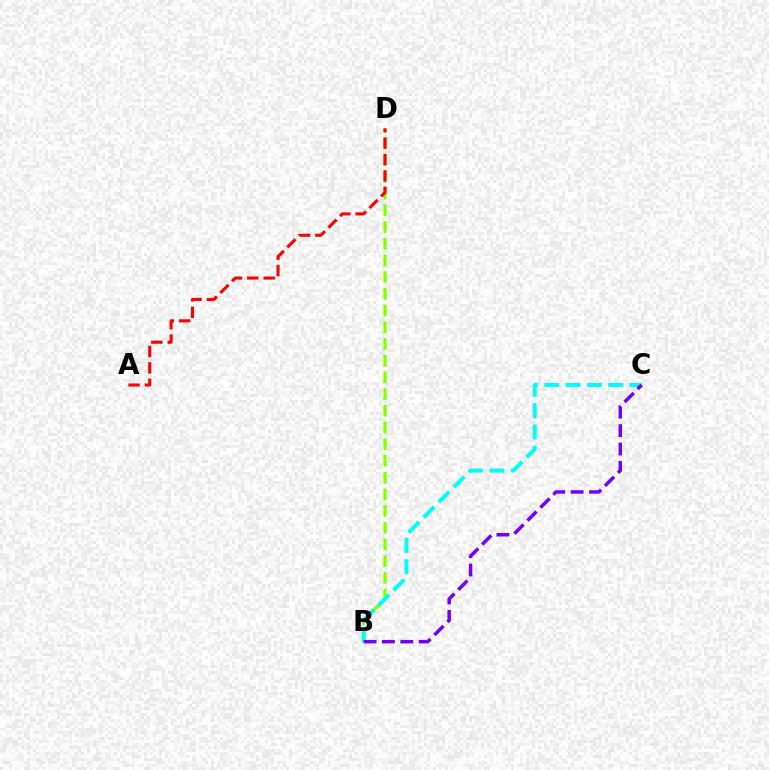{('B', 'D'): [{'color': '#84ff00', 'line_style': 'dashed', 'thickness': 2.27}], ('A', 'D'): [{'color': '#ff0000', 'line_style': 'dashed', 'thickness': 2.23}], ('B', 'C'): [{'color': '#00fff6', 'line_style': 'dashed', 'thickness': 2.89}, {'color': '#7200ff', 'line_style': 'dashed', 'thickness': 2.5}]}